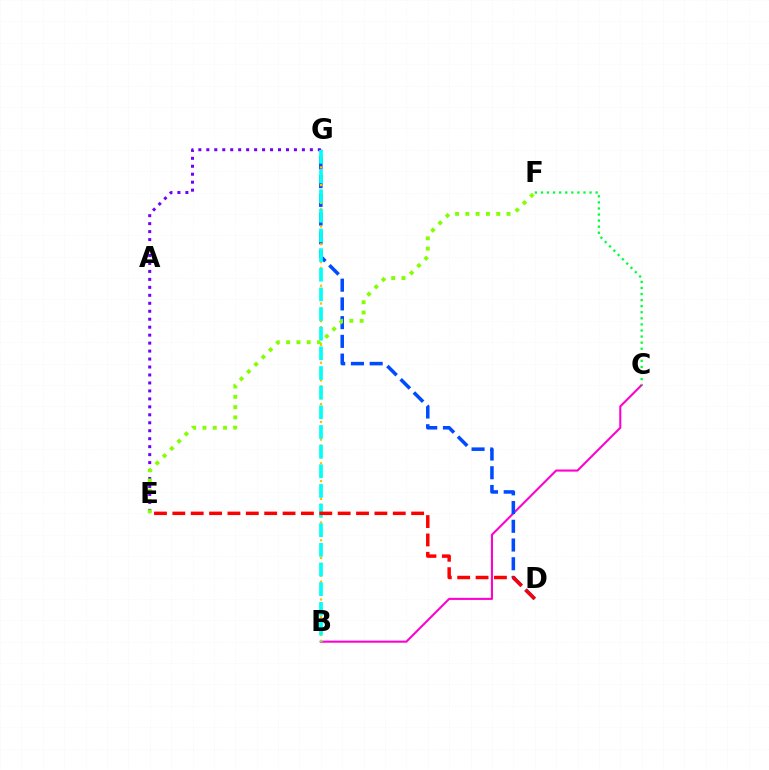{('B', 'C'): [{'color': '#ff00cf', 'line_style': 'solid', 'thickness': 1.5}], ('D', 'G'): [{'color': '#004bff', 'line_style': 'dashed', 'thickness': 2.54}], ('E', 'G'): [{'color': '#7200ff', 'line_style': 'dotted', 'thickness': 2.16}], ('C', 'F'): [{'color': '#00ff39', 'line_style': 'dotted', 'thickness': 1.65}], ('B', 'G'): [{'color': '#ffbd00', 'line_style': 'dotted', 'thickness': 1.61}, {'color': '#00fff6', 'line_style': 'dashed', 'thickness': 2.67}], ('E', 'F'): [{'color': '#84ff00', 'line_style': 'dotted', 'thickness': 2.8}], ('D', 'E'): [{'color': '#ff0000', 'line_style': 'dashed', 'thickness': 2.5}]}